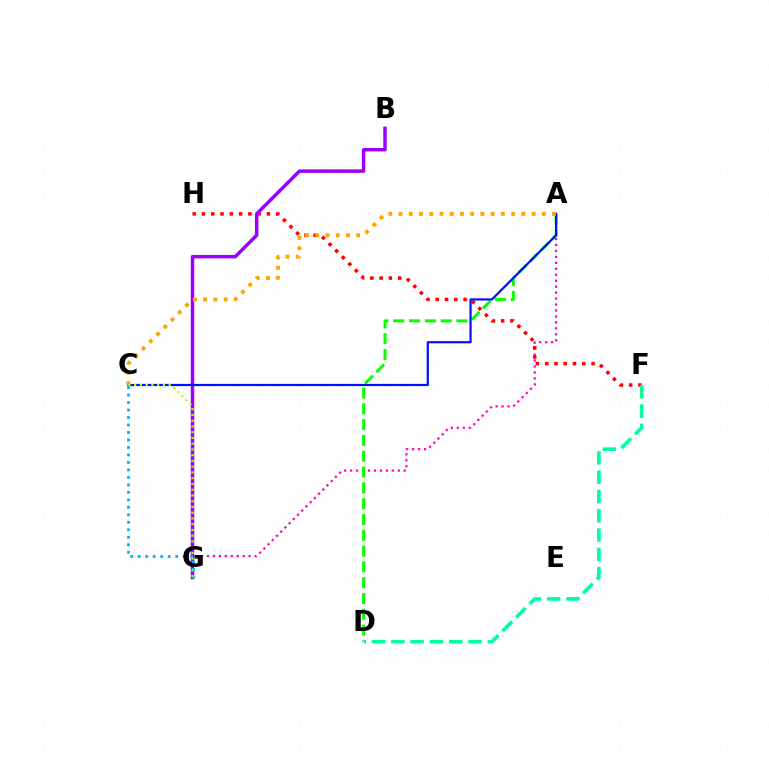{('A', 'G'): [{'color': '#ff00bd', 'line_style': 'dotted', 'thickness': 1.62}], ('F', 'H'): [{'color': '#ff0000', 'line_style': 'dotted', 'thickness': 2.52}], ('B', 'G'): [{'color': '#9b00ff', 'line_style': 'solid', 'thickness': 2.5}], ('A', 'D'): [{'color': '#08ff00', 'line_style': 'dashed', 'thickness': 2.15}], ('A', 'C'): [{'color': '#0010ff', 'line_style': 'solid', 'thickness': 1.59}, {'color': '#ffa500', 'line_style': 'dotted', 'thickness': 2.78}], ('C', 'G'): [{'color': '#00b5ff', 'line_style': 'dotted', 'thickness': 2.03}, {'color': '#b3ff00', 'line_style': 'dotted', 'thickness': 1.56}], ('D', 'F'): [{'color': '#00ff9d', 'line_style': 'dashed', 'thickness': 2.62}]}